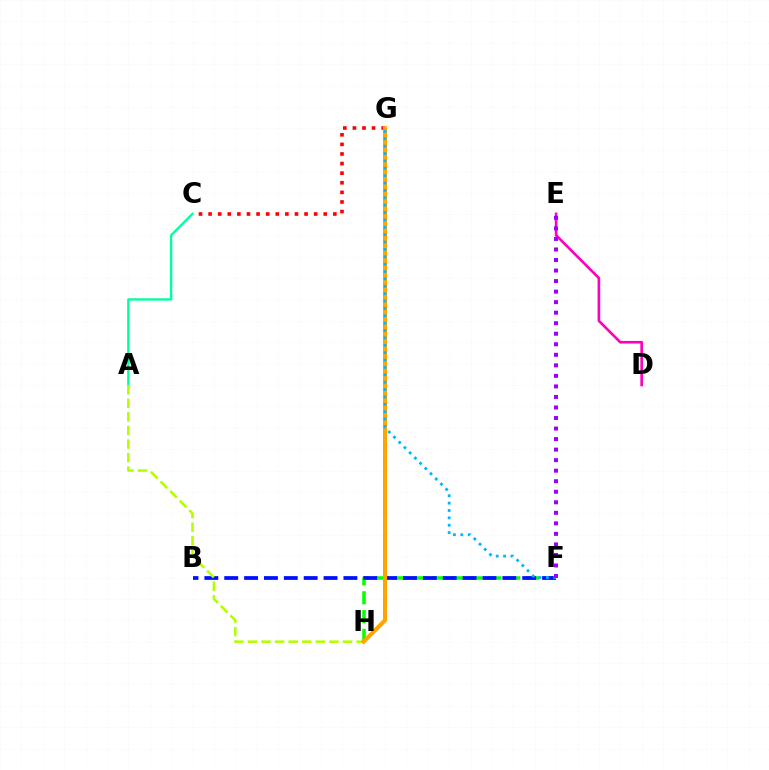{('F', 'H'): [{'color': '#08ff00', 'line_style': 'dashed', 'thickness': 2.56}], ('A', 'C'): [{'color': '#00ff9d', 'line_style': 'solid', 'thickness': 1.7}], ('C', 'G'): [{'color': '#ff0000', 'line_style': 'dotted', 'thickness': 2.61}], ('B', 'F'): [{'color': '#0010ff', 'line_style': 'dashed', 'thickness': 2.7}], ('A', 'H'): [{'color': '#b3ff00', 'line_style': 'dashed', 'thickness': 1.84}], ('G', 'H'): [{'color': '#ffa500', 'line_style': 'solid', 'thickness': 2.92}], ('F', 'G'): [{'color': '#00b5ff', 'line_style': 'dotted', 'thickness': 2.0}], ('D', 'E'): [{'color': '#ff00bd', 'line_style': 'solid', 'thickness': 1.9}], ('E', 'F'): [{'color': '#9b00ff', 'line_style': 'dotted', 'thickness': 2.86}]}